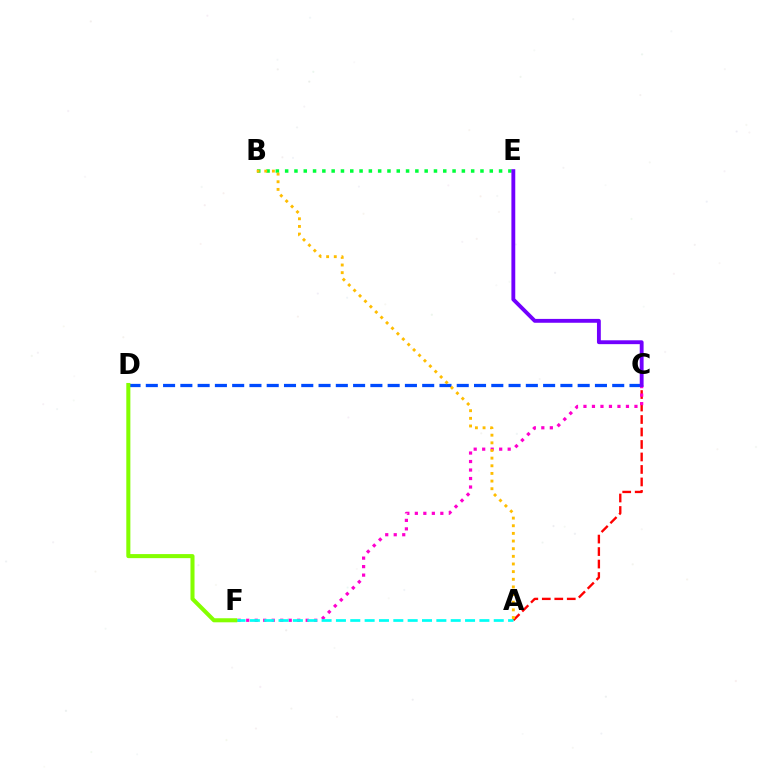{('A', 'C'): [{'color': '#ff0000', 'line_style': 'dashed', 'thickness': 1.7}], ('B', 'E'): [{'color': '#00ff39', 'line_style': 'dotted', 'thickness': 2.53}], ('C', 'F'): [{'color': '#ff00cf', 'line_style': 'dotted', 'thickness': 2.31}], ('C', 'D'): [{'color': '#004bff', 'line_style': 'dashed', 'thickness': 2.35}], ('A', 'B'): [{'color': '#ffbd00', 'line_style': 'dotted', 'thickness': 2.08}], ('C', 'E'): [{'color': '#7200ff', 'line_style': 'solid', 'thickness': 2.78}], ('A', 'F'): [{'color': '#00fff6', 'line_style': 'dashed', 'thickness': 1.95}], ('D', 'F'): [{'color': '#84ff00', 'line_style': 'solid', 'thickness': 2.92}]}